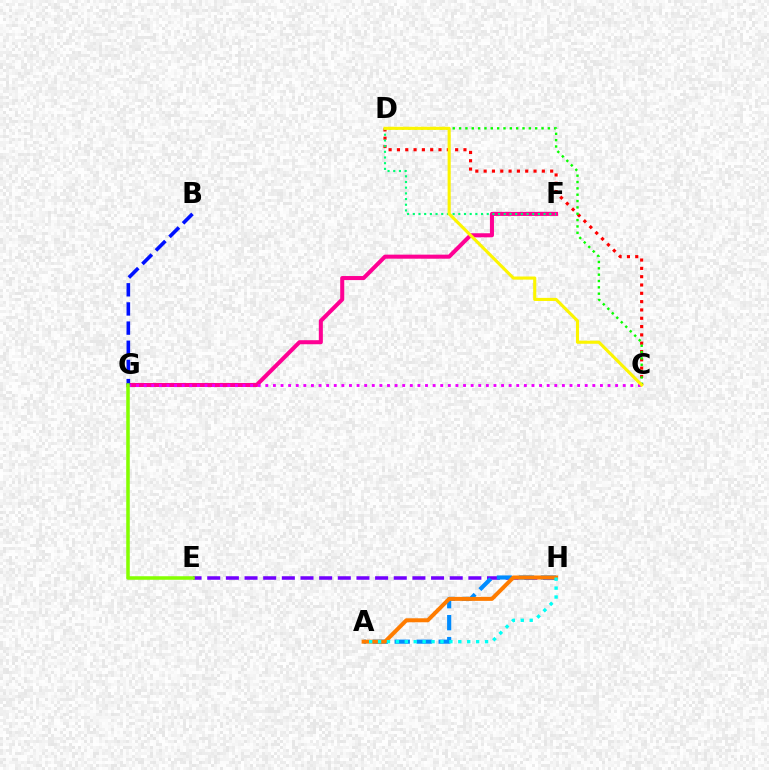{('E', 'H'): [{'color': '#7200ff', 'line_style': 'dashed', 'thickness': 2.53}], ('F', 'G'): [{'color': '#ff0094', 'line_style': 'solid', 'thickness': 2.91}], ('C', 'D'): [{'color': '#ff0000', 'line_style': 'dotted', 'thickness': 2.26}, {'color': '#08ff00', 'line_style': 'dotted', 'thickness': 1.72}, {'color': '#fcf500', 'line_style': 'solid', 'thickness': 2.24}], ('C', 'G'): [{'color': '#ee00ff', 'line_style': 'dotted', 'thickness': 2.07}], ('B', 'G'): [{'color': '#0010ff', 'line_style': 'dashed', 'thickness': 2.6}], ('A', 'H'): [{'color': '#008cff', 'line_style': 'dashed', 'thickness': 2.99}, {'color': '#ff7c00', 'line_style': 'solid', 'thickness': 2.88}, {'color': '#00fff6', 'line_style': 'dotted', 'thickness': 2.42}], ('E', 'G'): [{'color': '#84ff00', 'line_style': 'solid', 'thickness': 2.54}], ('D', 'F'): [{'color': '#00ff74', 'line_style': 'dotted', 'thickness': 1.55}]}